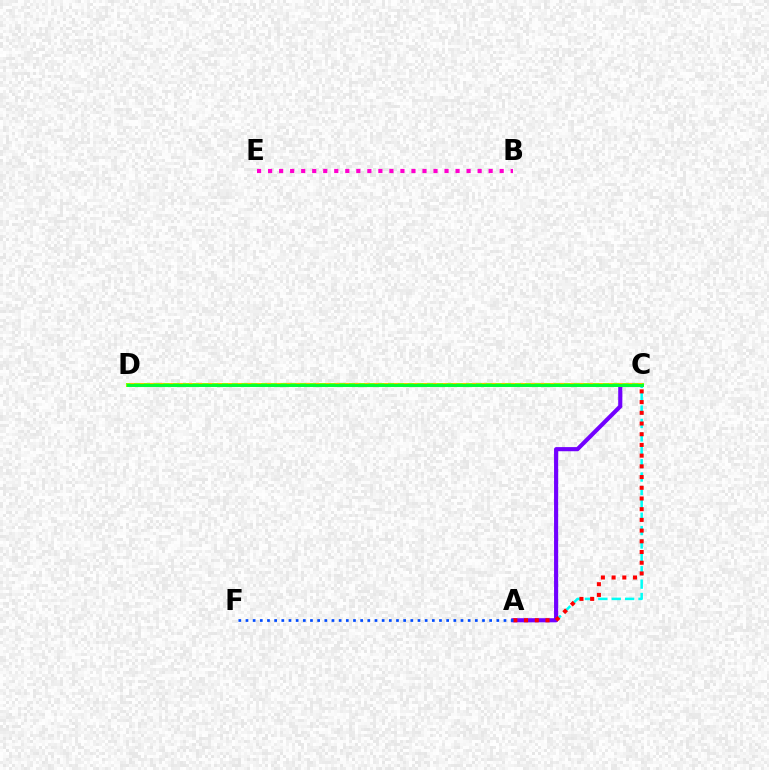{('A', 'C'): [{'color': '#00fff6', 'line_style': 'dashed', 'thickness': 1.82}, {'color': '#7200ff', 'line_style': 'solid', 'thickness': 2.97}, {'color': '#ff0000', 'line_style': 'dotted', 'thickness': 2.91}], ('C', 'D'): [{'color': '#84ff00', 'line_style': 'solid', 'thickness': 2.9}, {'color': '#ffbd00', 'line_style': 'dotted', 'thickness': 2.65}, {'color': '#00ff39', 'line_style': 'solid', 'thickness': 2.09}], ('B', 'E'): [{'color': '#ff00cf', 'line_style': 'dotted', 'thickness': 3.0}], ('A', 'F'): [{'color': '#004bff', 'line_style': 'dotted', 'thickness': 1.95}]}